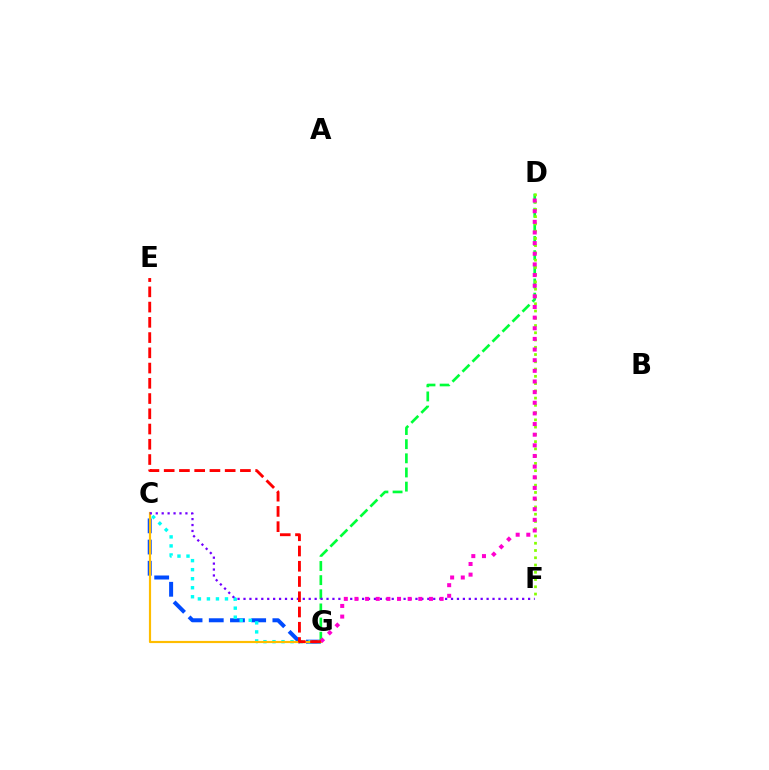{('C', 'G'): [{'color': '#004bff', 'line_style': 'dashed', 'thickness': 2.88}, {'color': '#00fff6', 'line_style': 'dotted', 'thickness': 2.45}, {'color': '#ffbd00', 'line_style': 'solid', 'thickness': 1.57}], ('D', 'G'): [{'color': '#00ff39', 'line_style': 'dashed', 'thickness': 1.92}, {'color': '#ff00cf', 'line_style': 'dotted', 'thickness': 2.89}], ('C', 'F'): [{'color': '#7200ff', 'line_style': 'dotted', 'thickness': 1.61}], ('D', 'F'): [{'color': '#84ff00', 'line_style': 'dotted', 'thickness': 1.97}], ('E', 'G'): [{'color': '#ff0000', 'line_style': 'dashed', 'thickness': 2.07}]}